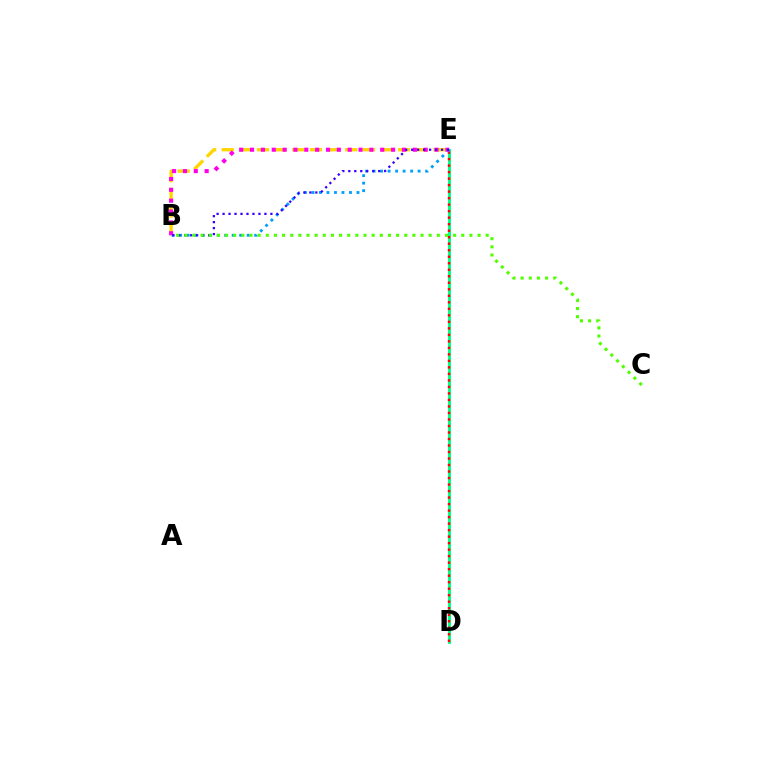{('D', 'E'): [{'color': '#00ff86', 'line_style': 'solid', 'thickness': 2.11}, {'color': '#ff0000', 'line_style': 'dotted', 'thickness': 1.77}], ('B', 'E'): [{'color': '#ffd500', 'line_style': 'dashed', 'thickness': 2.4}, {'color': '#009eff', 'line_style': 'dotted', 'thickness': 2.04}, {'color': '#ff00ed', 'line_style': 'dotted', 'thickness': 2.95}, {'color': '#3700ff', 'line_style': 'dotted', 'thickness': 1.62}], ('B', 'C'): [{'color': '#4fff00', 'line_style': 'dotted', 'thickness': 2.21}]}